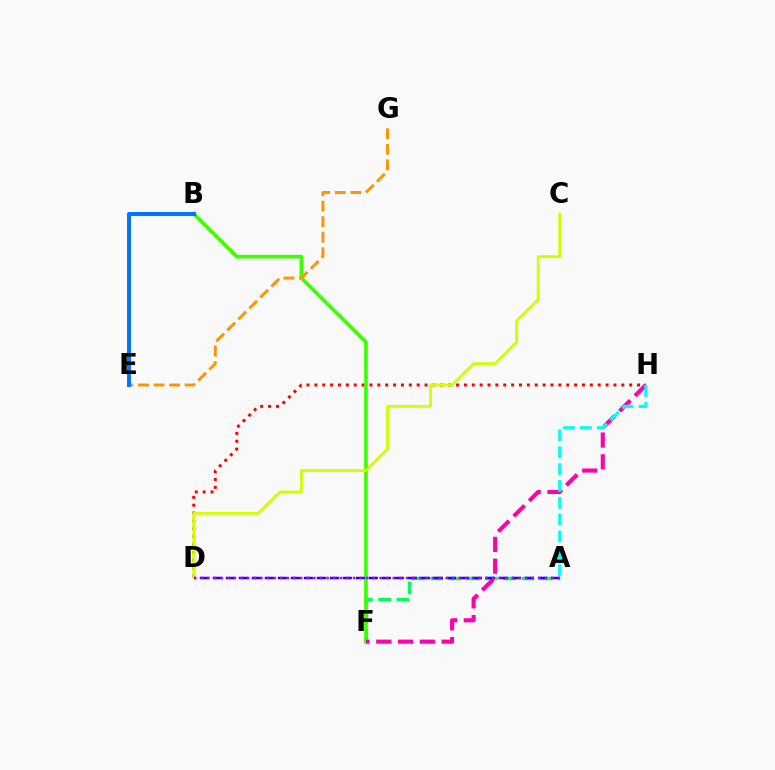{('D', 'H'): [{'color': '#ff0000', 'line_style': 'dotted', 'thickness': 2.14}], ('A', 'F'): [{'color': '#00ff5c', 'line_style': 'dashed', 'thickness': 2.48}], ('B', 'F'): [{'color': '#3dff00', 'line_style': 'solid', 'thickness': 2.65}], ('F', 'H'): [{'color': '#ff00ac', 'line_style': 'dashed', 'thickness': 2.96}], ('E', 'G'): [{'color': '#ff9400', 'line_style': 'dashed', 'thickness': 2.11}], ('C', 'D'): [{'color': '#d1ff00', 'line_style': 'solid', 'thickness': 2.06}], ('A', 'D'): [{'color': '#2500ff', 'line_style': 'dashed', 'thickness': 1.77}, {'color': '#b900ff', 'line_style': 'dotted', 'thickness': 1.8}], ('B', 'E'): [{'color': '#0074ff', 'line_style': 'solid', 'thickness': 2.85}], ('A', 'H'): [{'color': '#00fff6', 'line_style': 'dashed', 'thickness': 2.29}]}